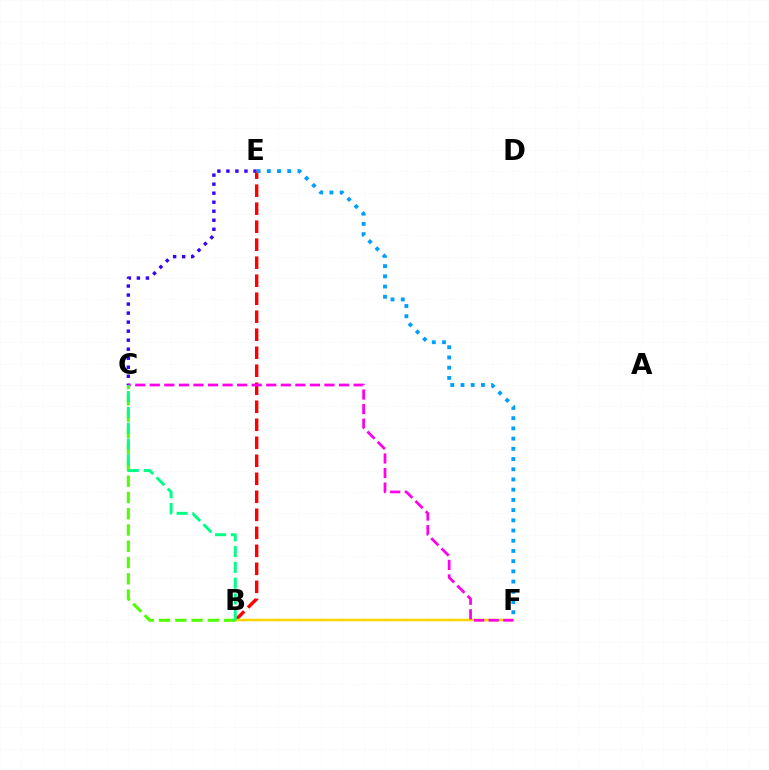{('C', 'E'): [{'color': '#3700ff', 'line_style': 'dotted', 'thickness': 2.45}], ('B', 'E'): [{'color': '#ff0000', 'line_style': 'dashed', 'thickness': 2.45}], ('B', 'F'): [{'color': '#ffd500', 'line_style': 'solid', 'thickness': 1.79}], ('C', 'F'): [{'color': '#ff00ed', 'line_style': 'dashed', 'thickness': 1.98}], ('B', 'C'): [{'color': '#4fff00', 'line_style': 'dashed', 'thickness': 2.21}, {'color': '#00ff86', 'line_style': 'dashed', 'thickness': 2.15}], ('E', 'F'): [{'color': '#009eff', 'line_style': 'dotted', 'thickness': 2.77}]}